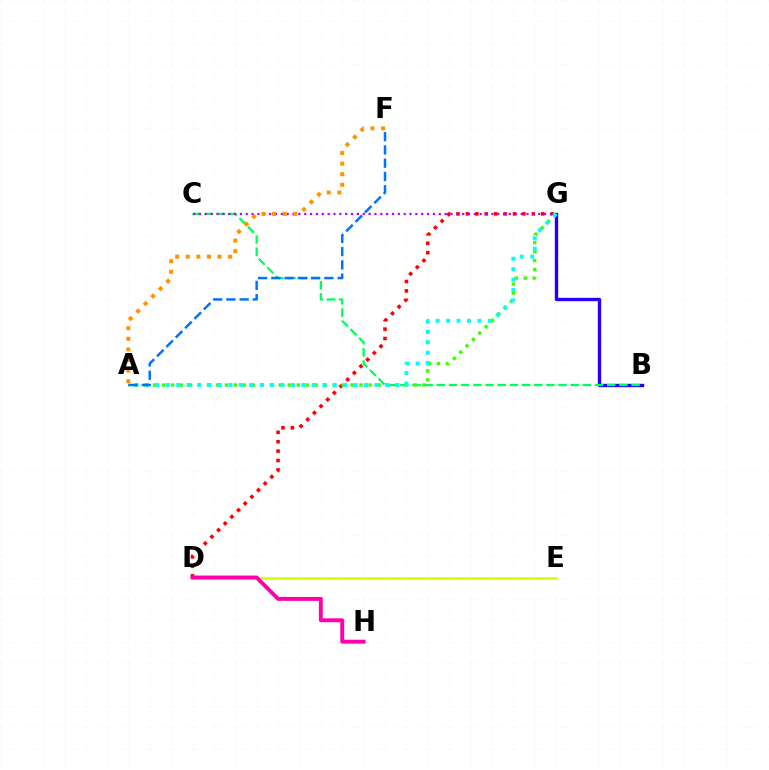{('D', 'G'): [{'color': '#ff0000', 'line_style': 'dotted', 'thickness': 2.56}], ('B', 'G'): [{'color': '#2500ff', 'line_style': 'solid', 'thickness': 2.42}], ('B', 'C'): [{'color': '#00ff5c', 'line_style': 'dashed', 'thickness': 1.65}], ('A', 'G'): [{'color': '#3dff00', 'line_style': 'dotted', 'thickness': 2.44}, {'color': '#00fff6', 'line_style': 'dotted', 'thickness': 2.84}], ('C', 'G'): [{'color': '#b900ff', 'line_style': 'dotted', 'thickness': 1.59}], ('A', 'F'): [{'color': '#0074ff', 'line_style': 'dashed', 'thickness': 1.8}, {'color': '#ff9400', 'line_style': 'dotted', 'thickness': 2.88}], ('D', 'E'): [{'color': '#d1ff00', 'line_style': 'solid', 'thickness': 1.84}], ('D', 'H'): [{'color': '#ff00ac', 'line_style': 'solid', 'thickness': 2.81}]}